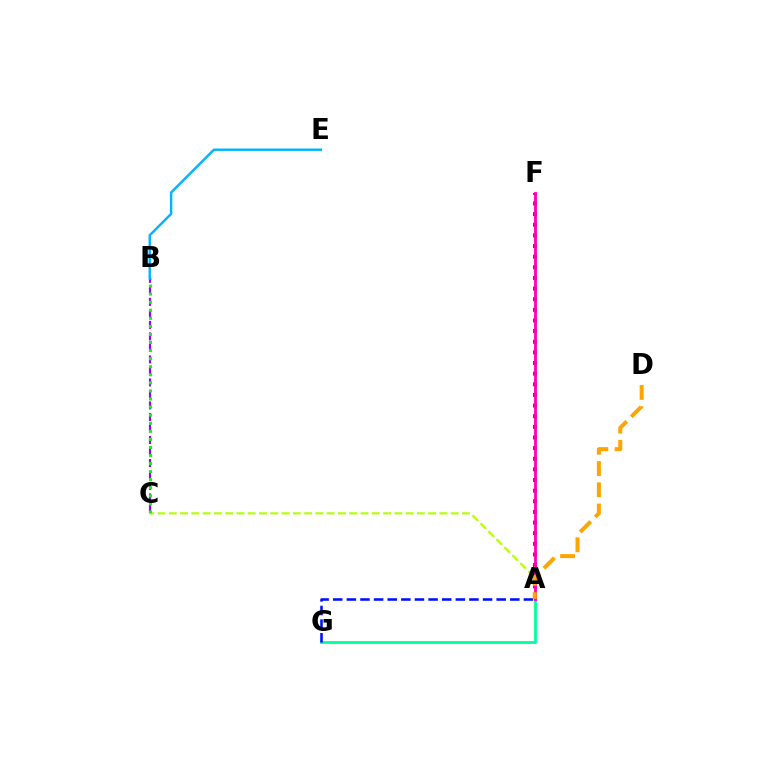{('B', 'C'): [{'color': '#9b00ff', 'line_style': 'dashed', 'thickness': 1.56}, {'color': '#08ff00', 'line_style': 'dotted', 'thickness': 2.19}], ('A', 'C'): [{'color': '#b3ff00', 'line_style': 'dashed', 'thickness': 1.53}], ('A', 'F'): [{'color': '#ff0000', 'line_style': 'dotted', 'thickness': 2.89}, {'color': '#ff00bd', 'line_style': 'solid', 'thickness': 2.04}], ('A', 'G'): [{'color': '#00ff9d', 'line_style': 'solid', 'thickness': 2.01}, {'color': '#0010ff', 'line_style': 'dashed', 'thickness': 1.85}], ('B', 'E'): [{'color': '#00b5ff', 'line_style': 'solid', 'thickness': 1.75}], ('A', 'D'): [{'color': '#ffa500', 'line_style': 'dashed', 'thickness': 2.89}]}